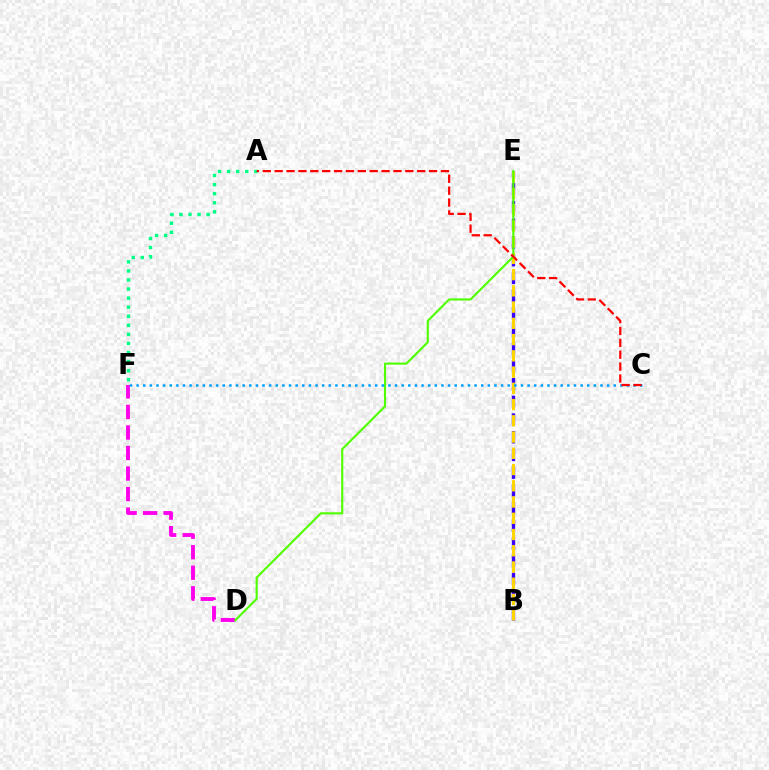{('B', 'E'): [{'color': '#3700ff', 'line_style': 'dashed', 'thickness': 2.41}, {'color': '#ffd500', 'line_style': 'dashed', 'thickness': 2.21}], ('D', 'F'): [{'color': '#ff00ed', 'line_style': 'dashed', 'thickness': 2.79}], ('D', 'E'): [{'color': '#4fff00', 'line_style': 'solid', 'thickness': 1.53}], ('C', 'F'): [{'color': '#009eff', 'line_style': 'dotted', 'thickness': 1.8}], ('A', 'F'): [{'color': '#00ff86', 'line_style': 'dotted', 'thickness': 2.46}], ('A', 'C'): [{'color': '#ff0000', 'line_style': 'dashed', 'thickness': 1.61}]}